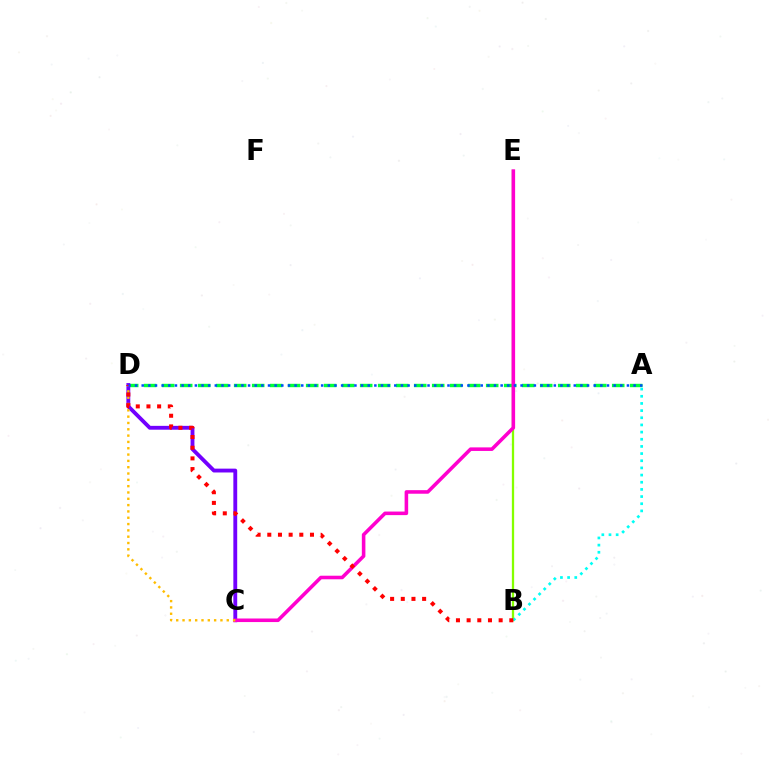{('A', 'D'): [{'color': '#00ff39', 'line_style': 'dashed', 'thickness': 2.45}, {'color': '#004bff', 'line_style': 'dotted', 'thickness': 1.81}], ('B', 'E'): [{'color': '#84ff00', 'line_style': 'solid', 'thickness': 1.64}], ('C', 'D'): [{'color': '#7200ff', 'line_style': 'solid', 'thickness': 2.77}, {'color': '#ffbd00', 'line_style': 'dotted', 'thickness': 1.72}], ('A', 'B'): [{'color': '#00fff6', 'line_style': 'dotted', 'thickness': 1.95}], ('C', 'E'): [{'color': '#ff00cf', 'line_style': 'solid', 'thickness': 2.57}], ('B', 'D'): [{'color': '#ff0000', 'line_style': 'dotted', 'thickness': 2.9}]}